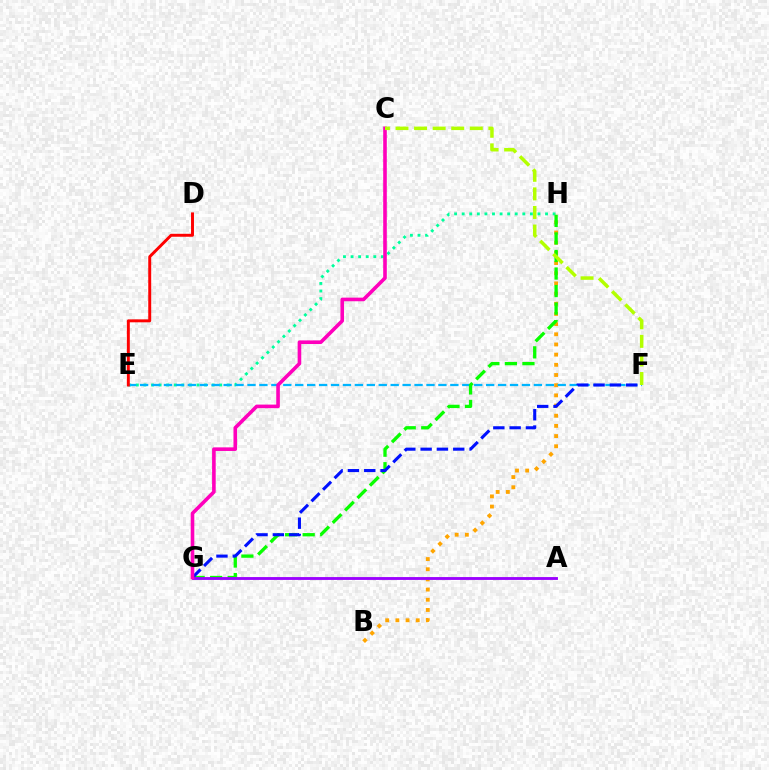{('E', 'H'): [{'color': '#00ff9d', 'line_style': 'dotted', 'thickness': 2.06}], ('B', 'H'): [{'color': '#ffa500', 'line_style': 'dotted', 'thickness': 2.77}], ('E', 'F'): [{'color': '#00b5ff', 'line_style': 'dashed', 'thickness': 1.62}], ('G', 'H'): [{'color': '#08ff00', 'line_style': 'dashed', 'thickness': 2.38}], ('F', 'G'): [{'color': '#0010ff', 'line_style': 'dashed', 'thickness': 2.22}], ('A', 'G'): [{'color': '#9b00ff', 'line_style': 'solid', 'thickness': 2.05}], ('D', 'E'): [{'color': '#ff0000', 'line_style': 'solid', 'thickness': 2.12}], ('C', 'G'): [{'color': '#ff00bd', 'line_style': 'solid', 'thickness': 2.6}], ('C', 'F'): [{'color': '#b3ff00', 'line_style': 'dashed', 'thickness': 2.52}]}